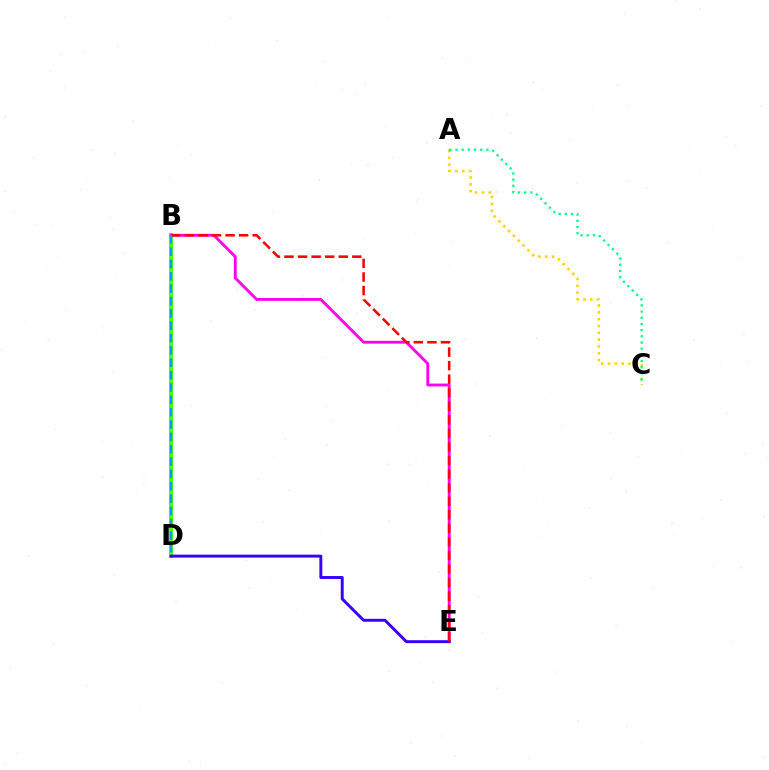{('B', 'D'): [{'color': '#4fff00', 'line_style': 'solid', 'thickness': 2.91}, {'color': '#009eff', 'line_style': 'dashed', 'thickness': 1.68}], ('B', 'E'): [{'color': '#ff00ed', 'line_style': 'solid', 'thickness': 2.05}, {'color': '#ff0000', 'line_style': 'dashed', 'thickness': 1.84}], ('D', 'E'): [{'color': '#3700ff', 'line_style': 'solid', 'thickness': 2.11}], ('A', 'C'): [{'color': '#ffd500', 'line_style': 'dotted', 'thickness': 1.86}, {'color': '#00ff86', 'line_style': 'dotted', 'thickness': 1.68}]}